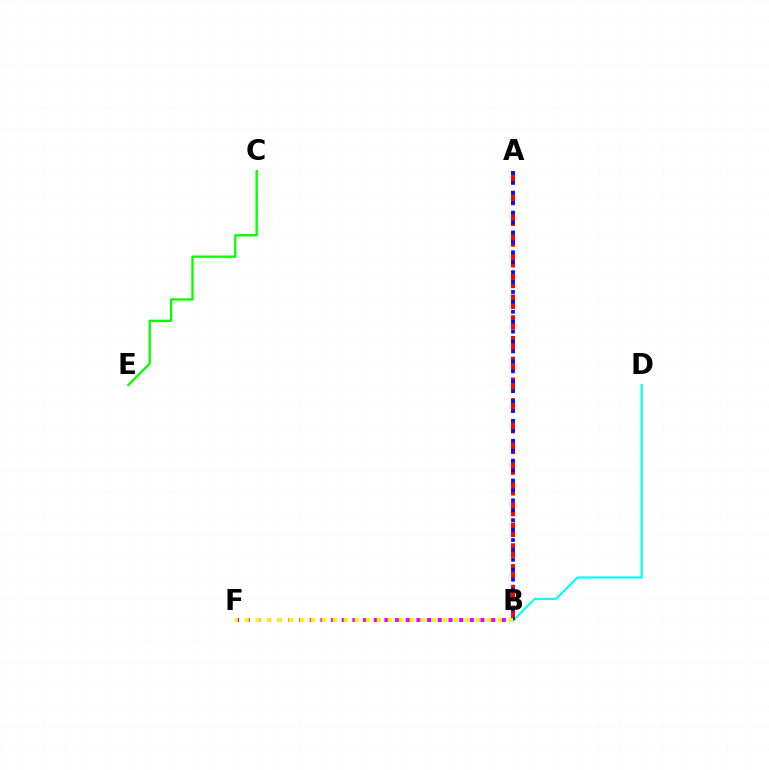{('B', 'D'): [{'color': '#00fff6', 'line_style': 'solid', 'thickness': 1.55}], ('A', 'B'): [{'color': '#ff0000', 'line_style': 'dashed', 'thickness': 2.82}, {'color': '#0010ff', 'line_style': 'dotted', 'thickness': 2.7}], ('B', 'F'): [{'color': '#ee00ff', 'line_style': 'dotted', 'thickness': 2.9}, {'color': '#fcf500', 'line_style': 'dotted', 'thickness': 2.99}], ('C', 'E'): [{'color': '#08ff00', 'line_style': 'solid', 'thickness': 1.68}]}